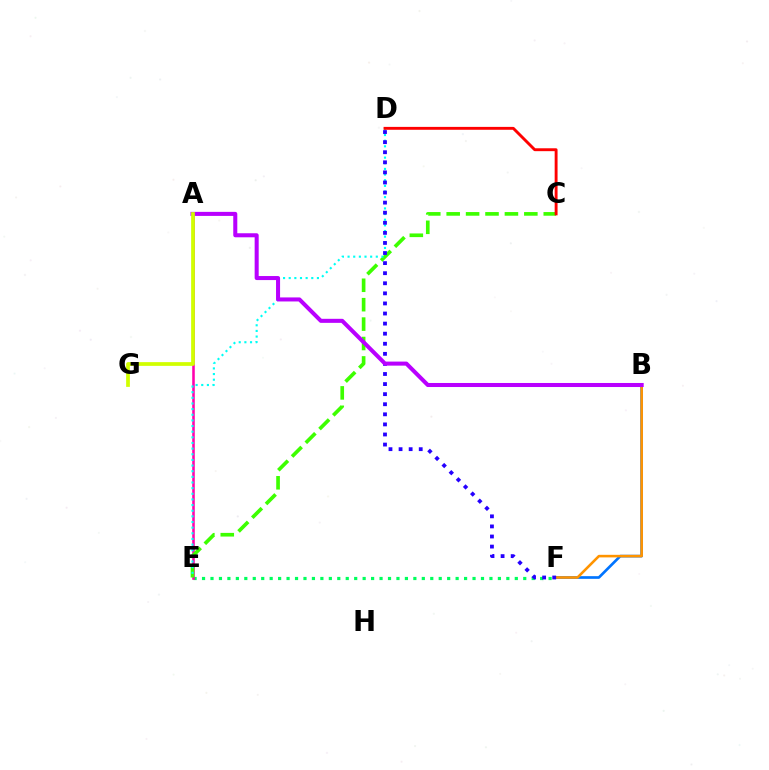{('E', 'F'): [{'color': '#00ff5c', 'line_style': 'dotted', 'thickness': 2.3}], ('A', 'E'): [{'color': '#ff00ac', 'line_style': 'solid', 'thickness': 1.84}], ('C', 'E'): [{'color': '#3dff00', 'line_style': 'dashed', 'thickness': 2.64}], ('D', 'E'): [{'color': '#00fff6', 'line_style': 'dotted', 'thickness': 1.53}], ('B', 'F'): [{'color': '#0074ff', 'line_style': 'solid', 'thickness': 1.93}, {'color': '#ff9400', 'line_style': 'solid', 'thickness': 1.86}], ('D', 'F'): [{'color': '#2500ff', 'line_style': 'dotted', 'thickness': 2.74}], ('C', 'D'): [{'color': '#ff0000', 'line_style': 'solid', 'thickness': 2.08}], ('A', 'B'): [{'color': '#b900ff', 'line_style': 'solid', 'thickness': 2.91}], ('A', 'G'): [{'color': '#d1ff00', 'line_style': 'solid', 'thickness': 2.69}]}